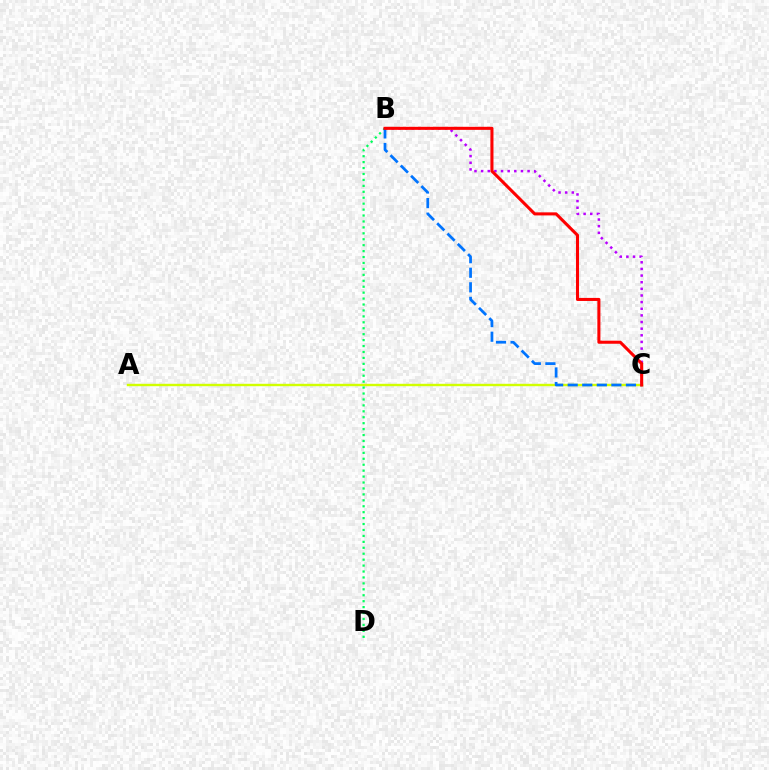{('B', 'C'): [{'color': '#b900ff', 'line_style': 'dotted', 'thickness': 1.8}, {'color': '#0074ff', 'line_style': 'dashed', 'thickness': 1.98}, {'color': '#ff0000', 'line_style': 'solid', 'thickness': 2.2}], ('A', 'C'): [{'color': '#d1ff00', 'line_style': 'solid', 'thickness': 1.73}], ('B', 'D'): [{'color': '#00ff5c', 'line_style': 'dotted', 'thickness': 1.61}]}